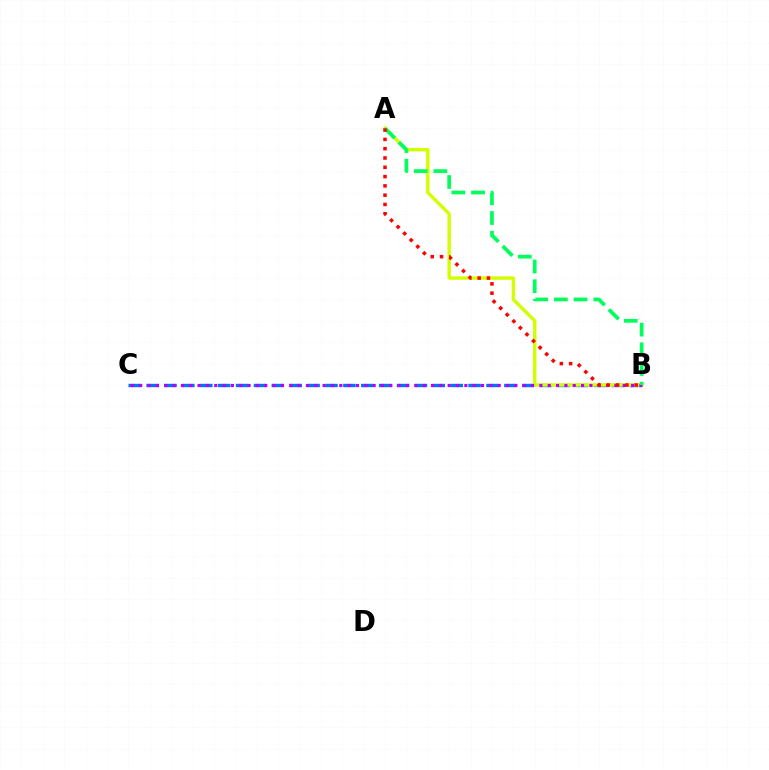{('B', 'C'): [{'color': '#0074ff', 'line_style': 'dashed', 'thickness': 2.43}, {'color': '#b900ff', 'line_style': 'dotted', 'thickness': 2.27}], ('A', 'B'): [{'color': '#d1ff00', 'line_style': 'solid', 'thickness': 2.45}, {'color': '#00ff5c', 'line_style': 'dashed', 'thickness': 2.67}, {'color': '#ff0000', 'line_style': 'dotted', 'thickness': 2.53}]}